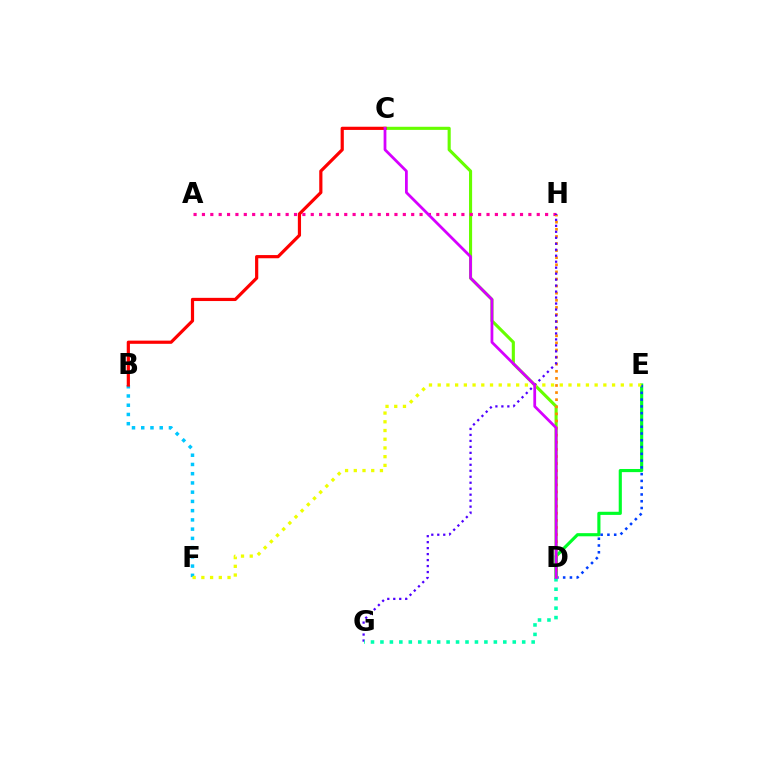{('C', 'D'): [{'color': '#66ff00', 'line_style': 'solid', 'thickness': 2.24}, {'color': '#d600ff', 'line_style': 'solid', 'thickness': 1.99}], ('D', 'E'): [{'color': '#00ff27', 'line_style': 'solid', 'thickness': 2.26}, {'color': '#003fff', 'line_style': 'dotted', 'thickness': 1.84}], ('B', 'F'): [{'color': '#00c7ff', 'line_style': 'dotted', 'thickness': 2.51}], ('A', 'H'): [{'color': '#ff00a0', 'line_style': 'dotted', 'thickness': 2.27}], ('E', 'F'): [{'color': '#eeff00', 'line_style': 'dotted', 'thickness': 2.37}], ('D', 'H'): [{'color': '#ff8800', 'line_style': 'dotted', 'thickness': 1.93}], ('G', 'H'): [{'color': '#4f00ff', 'line_style': 'dotted', 'thickness': 1.62}], ('D', 'G'): [{'color': '#00ffaf', 'line_style': 'dotted', 'thickness': 2.57}], ('B', 'C'): [{'color': '#ff0000', 'line_style': 'solid', 'thickness': 2.3}]}